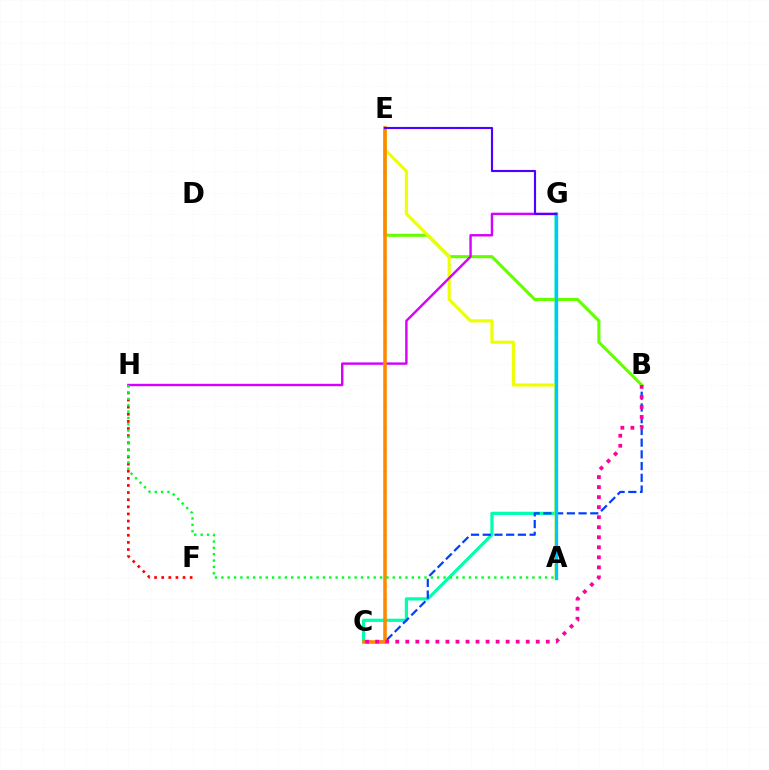{('C', 'G'): [{'color': '#00ffaf', 'line_style': 'solid', 'thickness': 2.31}], ('B', 'C'): [{'color': '#003fff', 'line_style': 'dashed', 'thickness': 1.59}, {'color': '#ff00a0', 'line_style': 'dotted', 'thickness': 2.73}], ('F', 'H'): [{'color': '#ff0000', 'line_style': 'dotted', 'thickness': 1.93}], ('B', 'E'): [{'color': '#66ff00', 'line_style': 'solid', 'thickness': 2.23}], ('A', 'E'): [{'color': '#eeff00', 'line_style': 'solid', 'thickness': 2.25}], ('A', 'G'): [{'color': '#00c7ff', 'line_style': 'solid', 'thickness': 2.41}], ('G', 'H'): [{'color': '#d600ff', 'line_style': 'solid', 'thickness': 1.73}], ('C', 'E'): [{'color': '#ff8800', 'line_style': 'solid', 'thickness': 2.56}], ('A', 'H'): [{'color': '#00ff27', 'line_style': 'dotted', 'thickness': 1.72}], ('E', 'G'): [{'color': '#4f00ff', 'line_style': 'solid', 'thickness': 1.55}]}